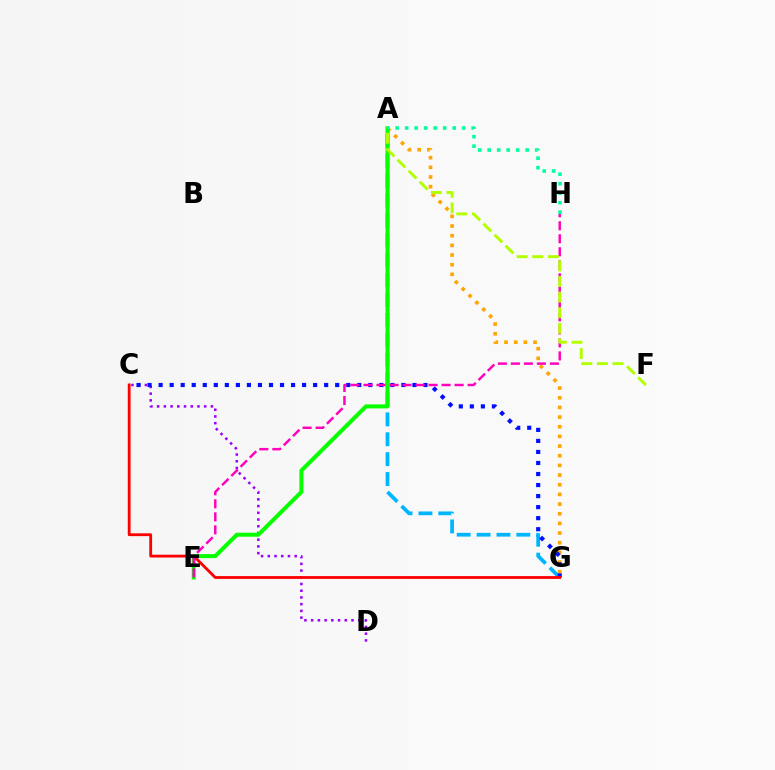{('A', 'G'): [{'color': '#00b5ff', 'line_style': 'dashed', 'thickness': 2.7}, {'color': '#ffa500', 'line_style': 'dotted', 'thickness': 2.63}], ('C', 'D'): [{'color': '#9b00ff', 'line_style': 'dotted', 'thickness': 1.83}], ('C', 'G'): [{'color': '#0010ff', 'line_style': 'dotted', 'thickness': 3.0}, {'color': '#ff0000', 'line_style': 'solid', 'thickness': 2.02}], ('A', 'E'): [{'color': '#08ff00', 'line_style': 'solid', 'thickness': 2.89}], ('E', 'H'): [{'color': '#ff00bd', 'line_style': 'dashed', 'thickness': 1.77}], ('A', 'F'): [{'color': '#b3ff00', 'line_style': 'dashed', 'thickness': 2.12}], ('A', 'H'): [{'color': '#00ff9d', 'line_style': 'dotted', 'thickness': 2.58}]}